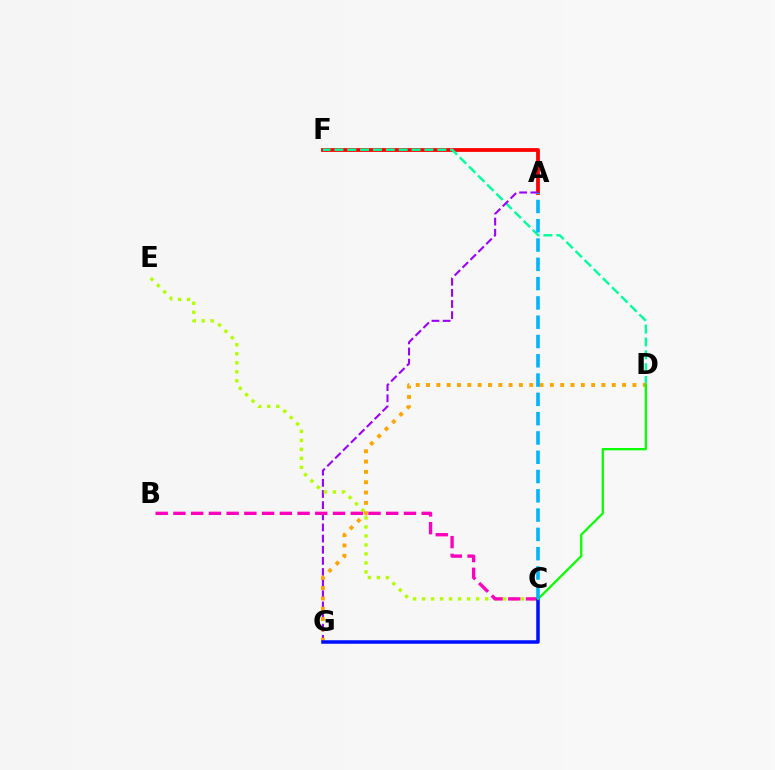{('A', 'F'): [{'color': '#ff0000', 'line_style': 'solid', 'thickness': 2.72}], ('D', 'F'): [{'color': '#00ff9d', 'line_style': 'dashed', 'thickness': 1.75}], ('A', 'G'): [{'color': '#9b00ff', 'line_style': 'dashed', 'thickness': 1.51}], ('C', 'E'): [{'color': '#b3ff00', 'line_style': 'dotted', 'thickness': 2.45}], ('B', 'C'): [{'color': '#ff00bd', 'line_style': 'dashed', 'thickness': 2.41}], ('D', 'G'): [{'color': '#ffa500', 'line_style': 'dotted', 'thickness': 2.8}], ('C', 'G'): [{'color': '#0010ff', 'line_style': 'solid', 'thickness': 2.54}], ('C', 'D'): [{'color': '#08ff00', 'line_style': 'solid', 'thickness': 1.64}], ('A', 'C'): [{'color': '#00b5ff', 'line_style': 'dashed', 'thickness': 2.62}]}